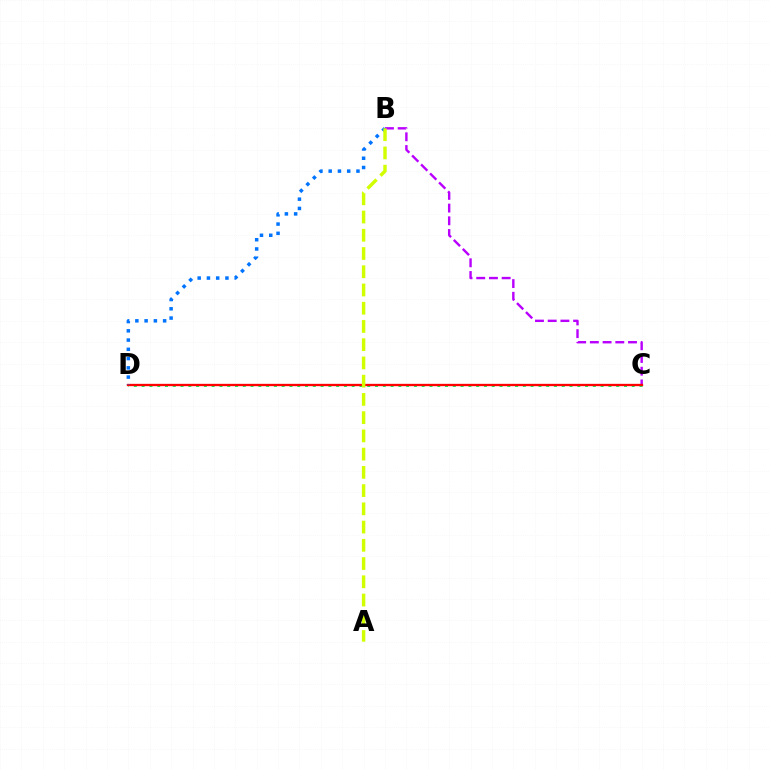{('B', 'C'): [{'color': '#b900ff', 'line_style': 'dashed', 'thickness': 1.73}], ('C', 'D'): [{'color': '#00ff5c', 'line_style': 'dotted', 'thickness': 2.11}, {'color': '#ff0000', 'line_style': 'solid', 'thickness': 1.68}], ('B', 'D'): [{'color': '#0074ff', 'line_style': 'dotted', 'thickness': 2.51}], ('A', 'B'): [{'color': '#d1ff00', 'line_style': 'dashed', 'thickness': 2.48}]}